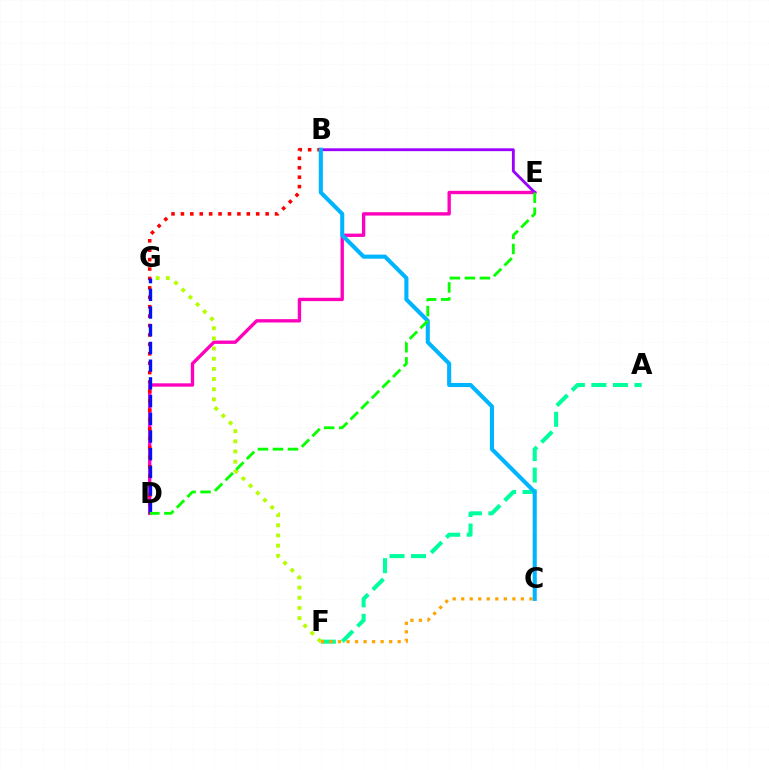{('D', 'E'): [{'color': '#ff00bd', 'line_style': 'solid', 'thickness': 2.41}, {'color': '#08ff00', 'line_style': 'dashed', 'thickness': 2.04}], ('B', 'D'): [{'color': '#ff0000', 'line_style': 'dotted', 'thickness': 2.56}], ('A', 'F'): [{'color': '#00ff9d', 'line_style': 'dashed', 'thickness': 2.92}], ('B', 'E'): [{'color': '#9b00ff', 'line_style': 'solid', 'thickness': 2.05}], ('F', 'G'): [{'color': '#b3ff00', 'line_style': 'dotted', 'thickness': 2.76}], ('B', 'C'): [{'color': '#00b5ff', 'line_style': 'solid', 'thickness': 2.94}], ('D', 'G'): [{'color': '#0010ff', 'line_style': 'dashed', 'thickness': 2.41}], ('C', 'F'): [{'color': '#ffa500', 'line_style': 'dotted', 'thickness': 2.32}]}